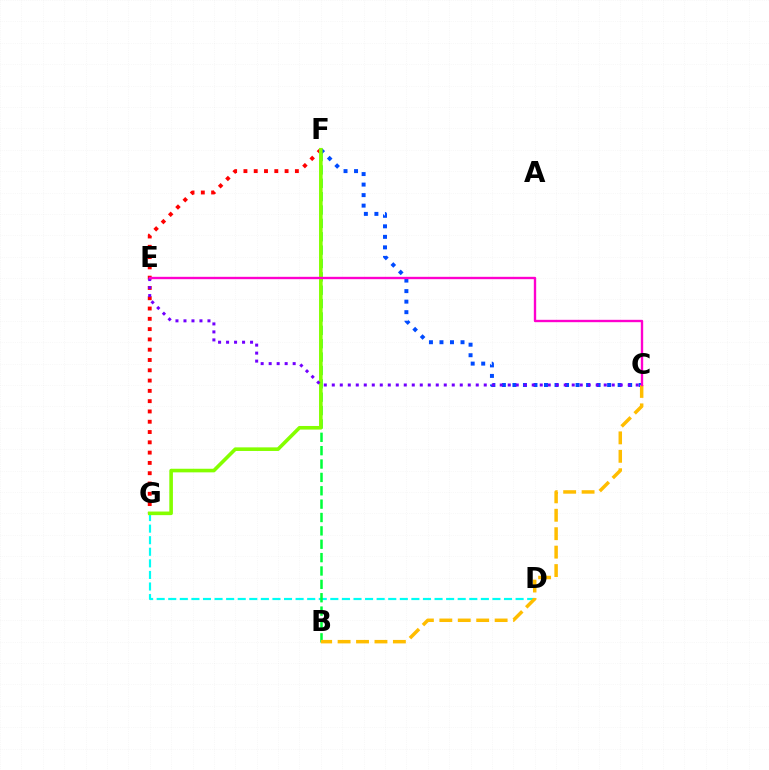{('D', 'G'): [{'color': '#00fff6', 'line_style': 'dashed', 'thickness': 1.57}], ('F', 'G'): [{'color': '#ff0000', 'line_style': 'dotted', 'thickness': 2.8}, {'color': '#84ff00', 'line_style': 'solid', 'thickness': 2.6}], ('B', 'F'): [{'color': '#00ff39', 'line_style': 'dashed', 'thickness': 1.82}], ('C', 'F'): [{'color': '#004bff', 'line_style': 'dotted', 'thickness': 2.86}], ('B', 'C'): [{'color': '#ffbd00', 'line_style': 'dashed', 'thickness': 2.5}], ('C', 'E'): [{'color': '#7200ff', 'line_style': 'dotted', 'thickness': 2.17}, {'color': '#ff00cf', 'line_style': 'solid', 'thickness': 1.7}]}